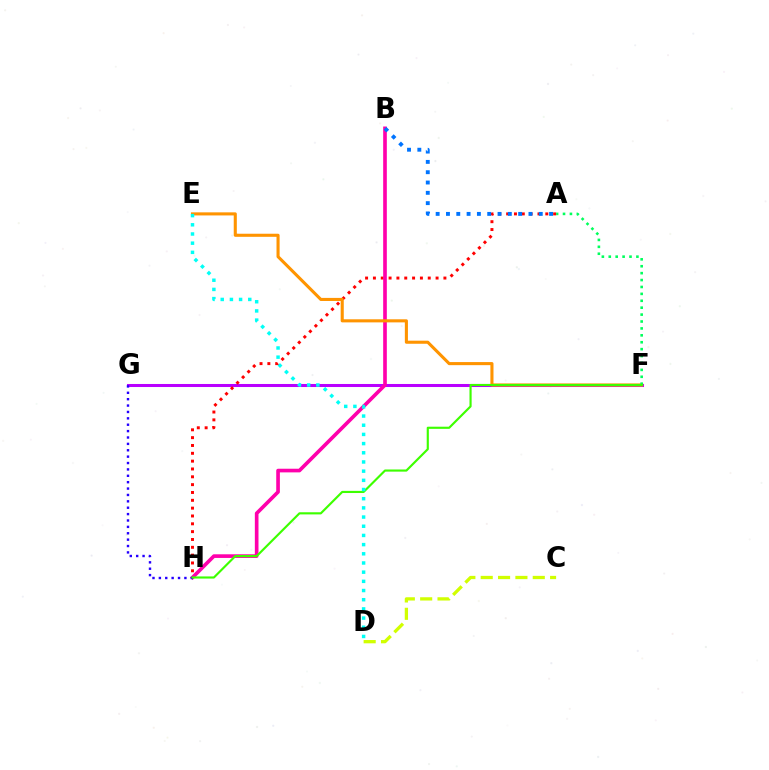{('C', 'D'): [{'color': '#d1ff00', 'line_style': 'dashed', 'thickness': 2.36}], ('F', 'G'): [{'color': '#b900ff', 'line_style': 'solid', 'thickness': 2.19}], ('A', 'H'): [{'color': '#ff0000', 'line_style': 'dotted', 'thickness': 2.13}], ('B', 'H'): [{'color': '#ff00ac', 'line_style': 'solid', 'thickness': 2.63}], ('G', 'H'): [{'color': '#2500ff', 'line_style': 'dotted', 'thickness': 1.73}], ('E', 'F'): [{'color': '#ff9400', 'line_style': 'solid', 'thickness': 2.22}], ('A', 'F'): [{'color': '#00ff5c', 'line_style': 'dotted', 'thickness': 1.88}], ('F', 'H'): [{'color': '#3dff00', 'line_style': 'solid', 'thickness': 1.55}], ('A', 'B'): [{'color': '#0074ff', 'line_style': 'dotted', 'thickness': 2.8}], ('D', 'E'): [{'color': '#00fff6', 'line_style': 'dotted', 'thickness': 2.5}]}